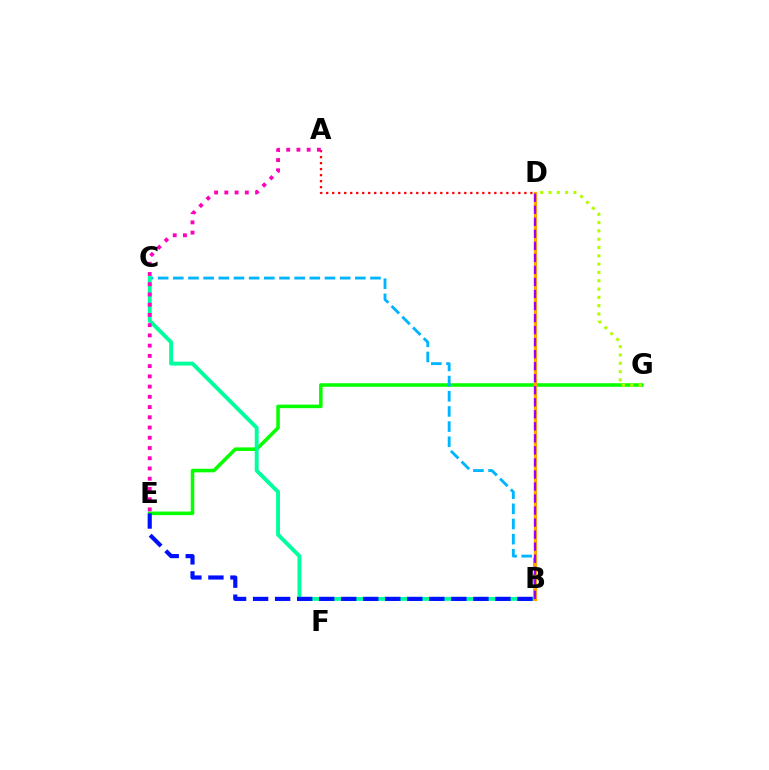{('E', 'G'): [{'color': '#08ff00', 'line_style': 'solid', 'thickness': 2.56}], ('B', 'C'): [{'color': '#00b5ff', 'line_style': 'dashed', 'thickness': 2.06}, {'color': '#00ff9d', 'line_style': 'solid', 'thickness': 2.81}], ('A', 'D'): [{'color': '#ff0000', 'line_style': 'dotted', 'thickness': 1.63}], ('B', 'E'): [{'color': '#0010ff', 'line_style': 'dashed', 'thickness': 2.99}], ('D', 'G'): [{'color': '#b3ff00', 'line_style': 'dotted', 'thickness': 2.26}], ('B', 'D'): [{'color': '#ffa500', 'line_style': 'solid', 'thickness': 2.31}, {'color': '#9b00ff', 'line_style': 'dashed', 'thickness': 1.63}], ('A', 'E'): [{'color': '#ff00bd', 'line_style': 'dotted', 'thickness': 2.78}]}